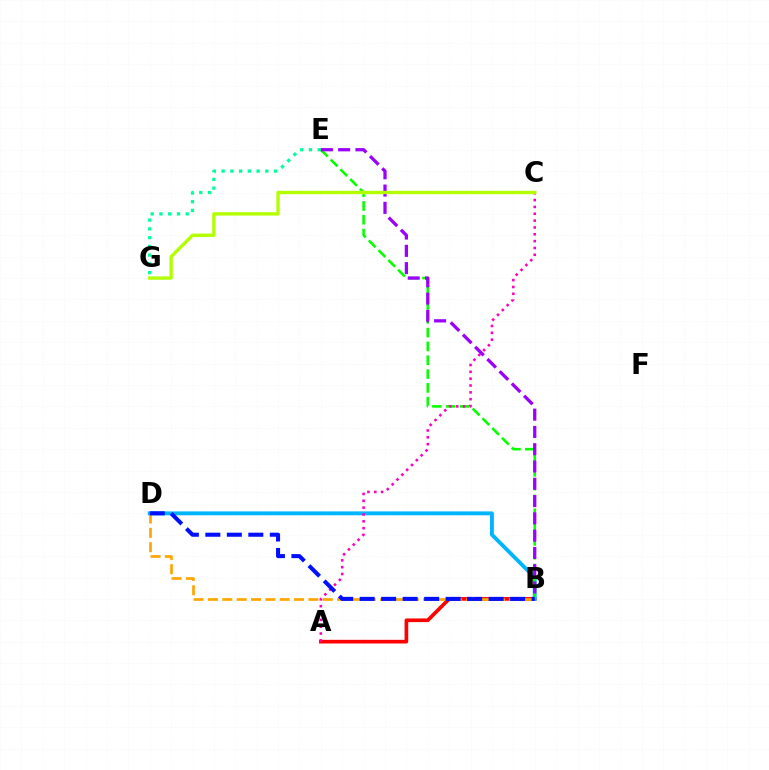{('A', 'B'): [{'color': '#ff0000', 'line_style': 'solid', 'thickness': 2.64}], ('E', 'G'): [{'color': '#00ff9d', 'line_style': 'dotted', 'thickness': 2.38}], ('B', 'D'): [{'color': '#00b5ff', 'line_style': 'solid', 'thickness': 2.79}, {'color': '#ffa500', 'line_style': 'dashed', 'thickness': 1.95}, {'color': '#0010ff', 'line_style': 'dashed', 'thickness': 2.92}], ('B', 'E'): [{'color': '#08ff00', 'line_style': 'dashed', 'thickness': 1.88}, {'color': '#9b00ff', 'line_style': 'dashed', 'thickness': 2.35}], ('A', 'C'): [{'color': '#ff00bd', 'line_style': 'dotted', 'thickness': 1.86}], ('C', 'G'): [{'color': '#b3ff00', 'line_style': 'solid', 'thickness': 2.42}]}